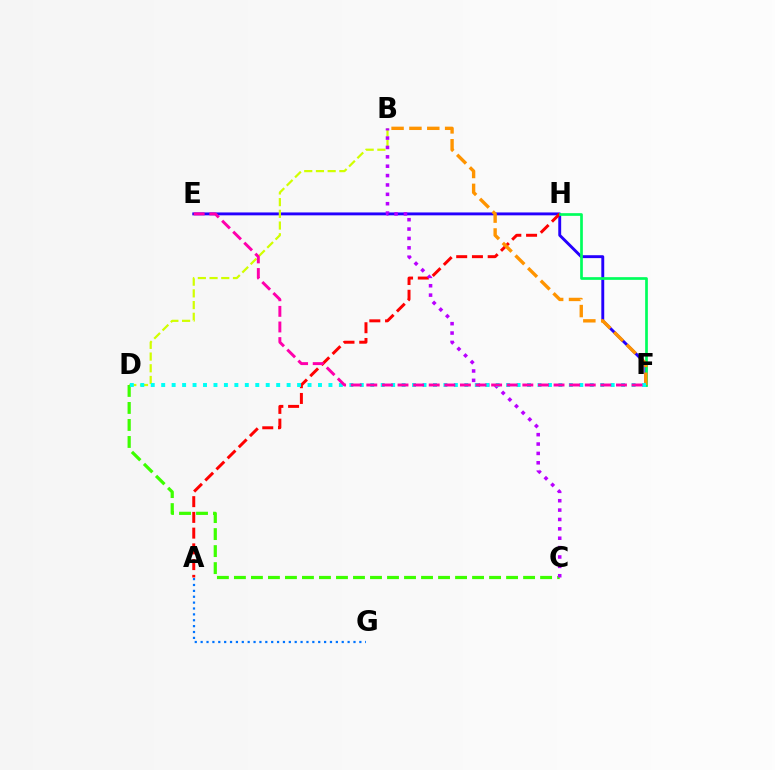{('E', 'F'): [{'color': '#2500ff', 'line_style': 'solid', 'thickness': 2.09}, {'color': '#ff00ac', 'line_style': 'dashed', 'thickness': 2.12}], ('A', 'H'): [{'color': '#ff0000', 'line_style': 'dashed', 'thickness': 2.14}], ('A', 'G'): [{'color': '#0074ff', 'line_style': 'dotted', 'thickness': 1.6}], ('F', 'H'): [{'color': '#00ff5c', 'line_style': 'solid', 'thickness': 1.95}], ('B', 'F'): [{'color': '#ff9400', 'line_style': 'dashed', 'thickness': 2.43}], ('B', 'D'): [{'color': '#d1ff00', 'line_style': 'dashed', 'thickness': 1.59}], ('C', 'D'): [{'color': '#3dff00', 'line_style': 'dashed', 'thickness': 2.31}], ('B', 'C'): [{'color': '#b900ff', 'line_style': 'dotted', 'thickness': 2.55}], ('D', 'F'): [{'color': '#00fff6', 'line_style': 'dotted', 'thickness': 2.84}]}